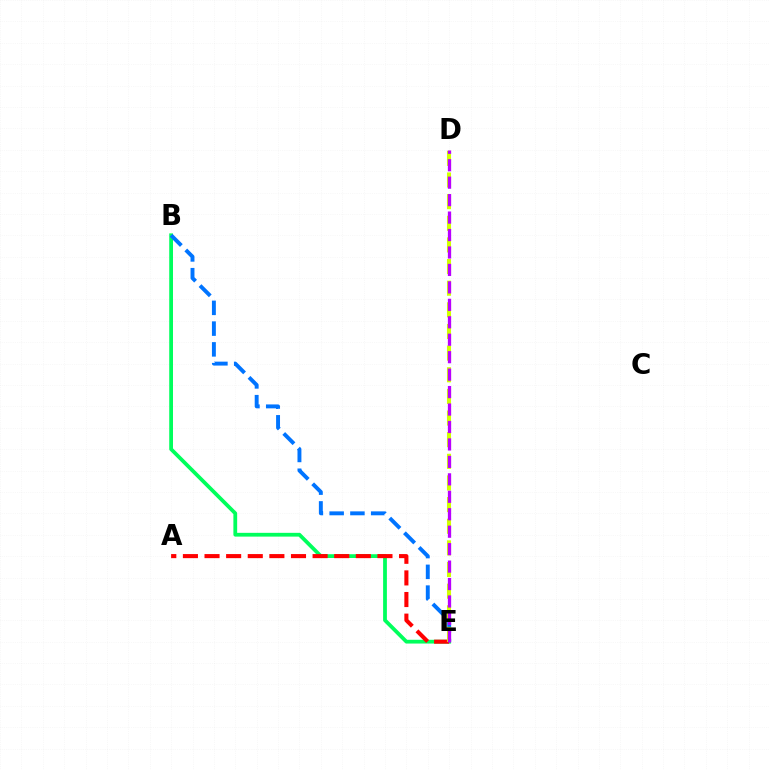{('B', 'E'): [{'color': '#00ff5c', 'line_style': 'solid', 'thickness': 2.72}, {'color': '#0074ff', 'line_style': 'dashed', 'thickness': 2.82}], ('A', 'E'): [{'color': '#ff0000', 'line_style': 'dashed', 'thickness': 2.94}], ('D', 'E'): [{'color': '#d1ff00', 'line_style': 'dashed', 'thickness': 2.94}, {'color': '#b900ff', 'line_style': 'dashed', 'thickness': 2.37}]}